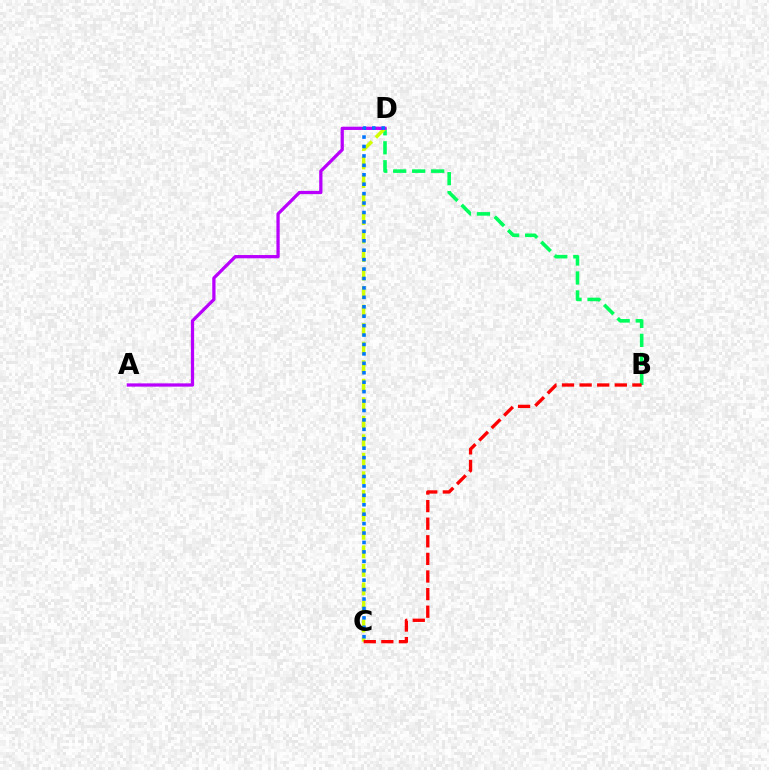{('B', 'D'): [{'color': '#00ff5c', 'line_style': 'dashed', 'thickness': 2.58}], ('C', 'D'): [{'color': '#d1ff00', 'line_style': 'dashed', 'thickness': 2.52}, {'color': '#0074ff', 'line_style': 'dotted', 'thickness': 2.56}], ('A', 'D'): [{'color': '#b900ff', 'line_style': 'solid', 'thickness': 2.35}], ('B', 'C'): [{'color': '#ff0000', 'line_style': 'dashed', 'thickness': 2.39}]}